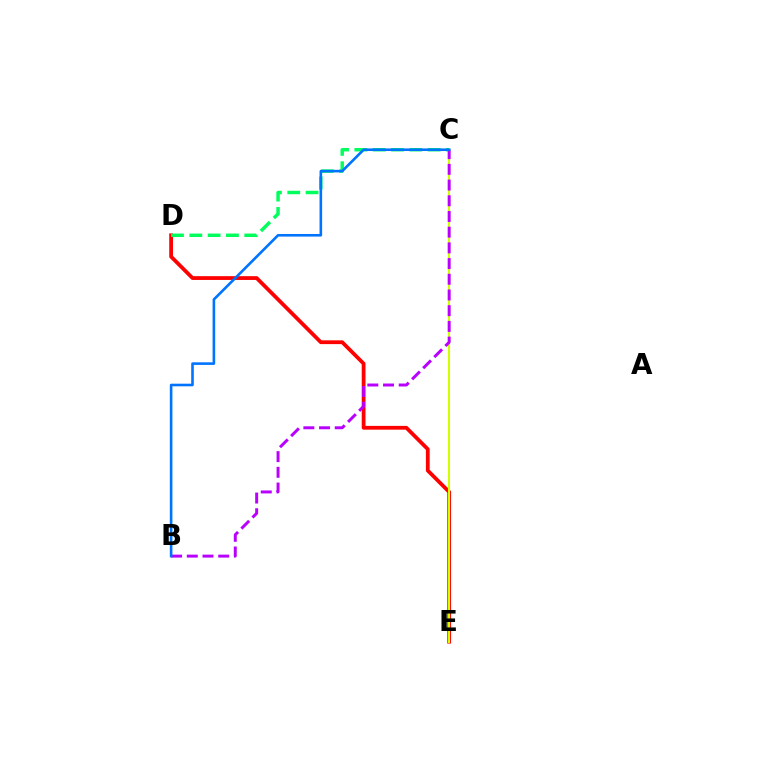{('D', 'E'): [{'color': '#ff0000', 'line_style': 'solid', 'thickness': 2.72}], ('C', 'D'): [{'color': '#00ff5c', 'line_style': 'dashed', 'thickness': 2.49}], ('C', 'E'): [{'color': '#d1ff00', 'line_style': 'solid', 'thickness': 1.52}], ('B', 'C'): [{'color': '#b900ff', 'line_style': 'dashed', 'thickness': 2.13}, {'color': '#0074ff', 'line_style': 'solid', 'thickness': 1.88}]}